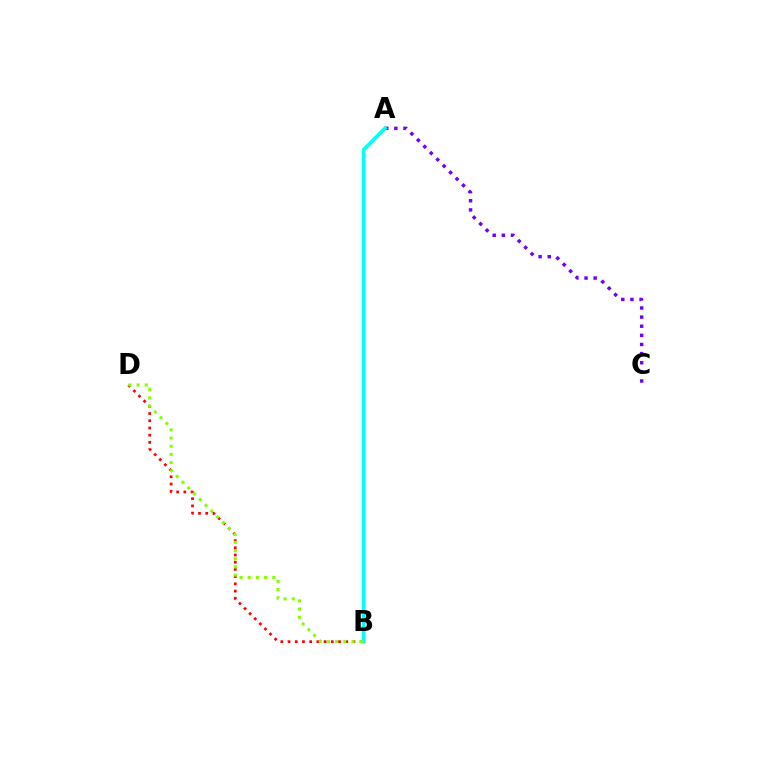{('A', 'C'): [{'color': '#7200ff', 'line_style': 'dotted', 'thickness': 2.48}], ('B', 'D'): [{'color': '#ff0000', 'line_style': 'dotted', 'thickness': 1.96}, {'color': '#84ff00', 'line_style': 'dotted', 'thickness': 2.22}], ('A', 'B'): [{'color': '#00fff6', 'line_style': 'solid', 'thickness': 2.63}]}